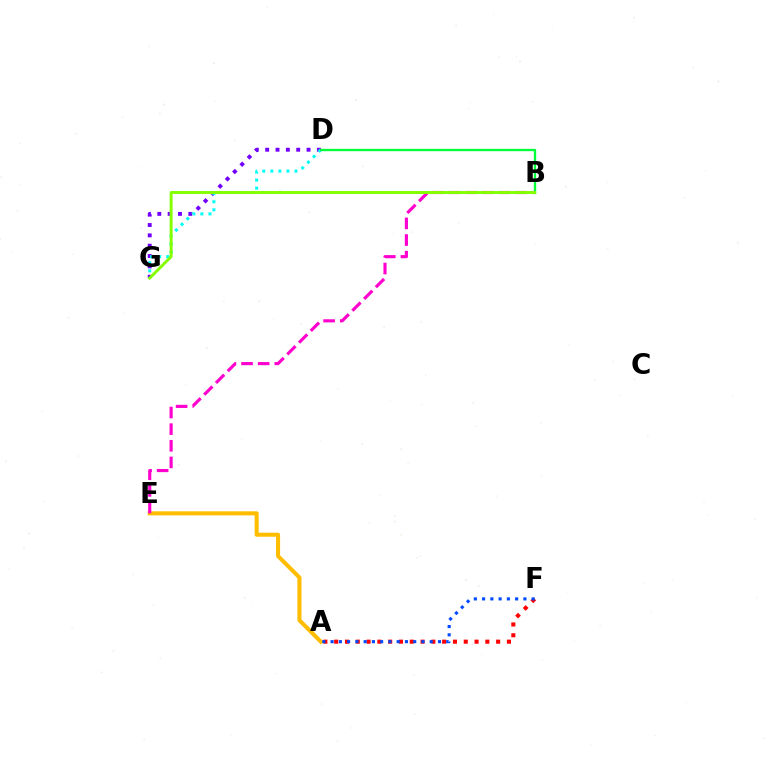{('A', 'F'): [{'color': '#ff0000', 'line_style': 'dotted', 'thickness': 2.93}, {'color': '#004bff', 'line_style': 'dotted', 'thickness': 2.24}], ('D', 'G'): [{'color': '#7200ff', 'line_style': 'dotted', 'thickness': 2.81}, {'color': '#00fff6', 'line_style': 'dotted', 'thickness': 2.19}], ('A', 'E'): [{'color': '#ffbd00', 'line_style': 'solid', 'thickness': 2.92}], ('B', 'D'): [{'color': '#00ff39', 'line_style': 'solid', 'thickness': 1.68}], ('B', 'E'): [{'color': '#ff00cf', 'line_style': 'dashed', 'thickness': 2.26}], ('B', 'G'): [{'color': '#84ff00', 'line_style': 'solid', 'thickness': 2.12}]}